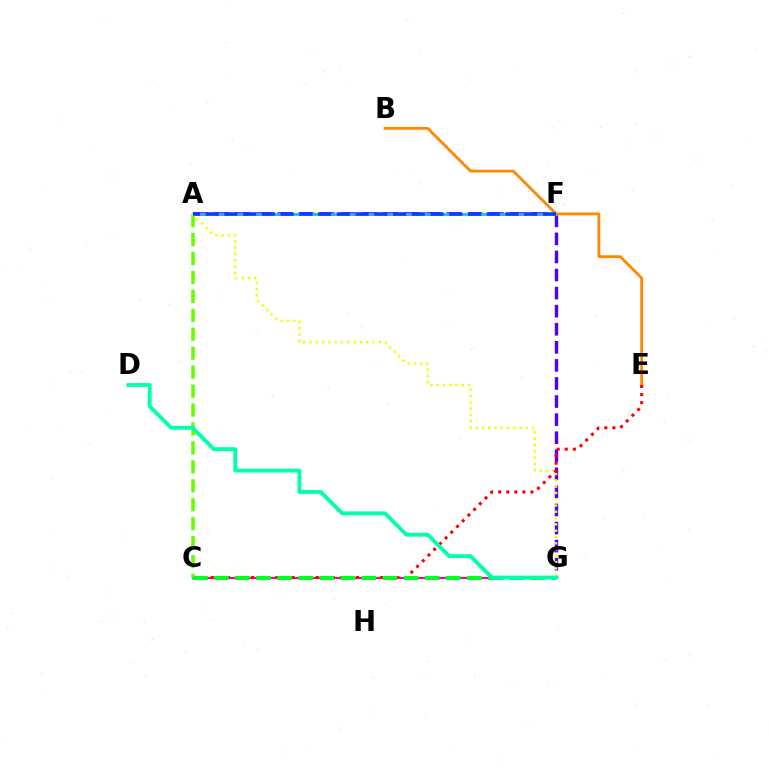{('C', 'G'): [{'color': '#ff00a0', 'line_style': 'solid', 'thickness': 1.54}, {'color': '#00ff27', 'line_style': 'dashed', 'thickness': 2.86}], ('F', 'G'): [{'color': '#4f00ff', 'line_style': 'dashed', 'thickness': 2.46}], ('A', 'F'): [{'color': '#d600ff', 'line_style': 'dashed', 'thickness': 2.87}, {'color': '#00c7ff', 'line_style': 'solid', 'thickness': 2.02}, {'color': '#003fff', 'line_style': 'dashed', 'thickness': 2.55}], ('A', 'C'): [{'color': '#66ff00', 'line_style': 'dashed', 'thickness': 2.57}], ('A', 'G'): [{'color': '#eeff00', 'line_style': 'dotted', 'thickness': 1.71}], ('B', 'E'): [{'color': '#ff8800', 'line_style': 'solid', 'thickness': 2.03}], ('C', 'E'): [{'color': '#ff0000', 'line_style': 'dotted', 'thickness': 2.19}], ('D', 'G'): [{'color': '#00ffaf', 'line_style': 'solid', 'thickness': 2.78}]}